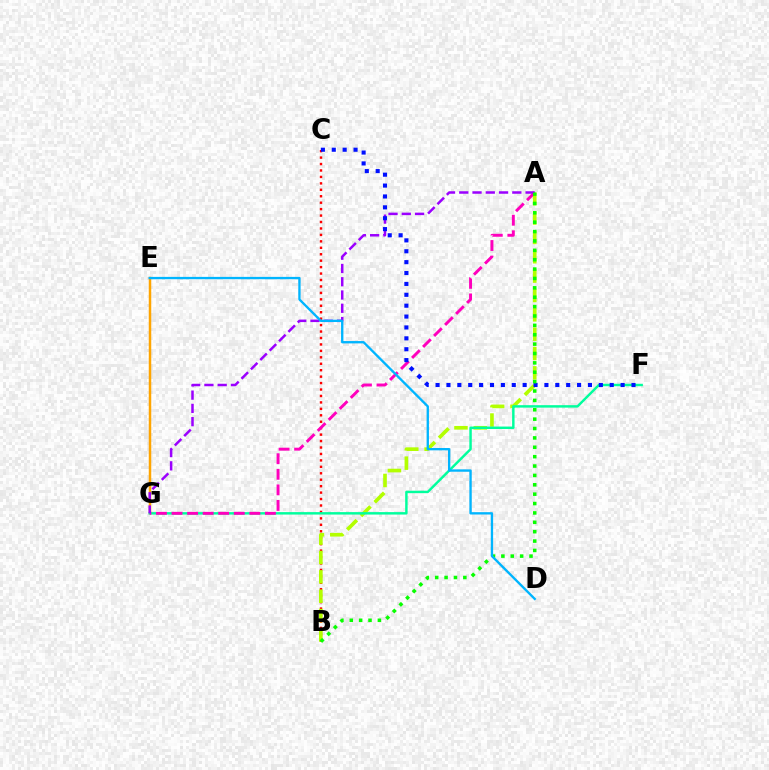{('B', 'C'): [{'color': '#ff0000', 'line_style': 'dotted', 'thickness': 1.75}], ('E', 'G'): [{'color': '#ffa500', 'line_style': 'solid', 'thickness': 1.79}], ('A', 'B'): [{'color': '#b3ff00', 'line_style': 'dashed', 'thickness': 2.63}, {'color': '#08ff00', 'line_style': 'dotted', 'thickness': 2.55}], ('F', 'G'): [{'color': '#00ff9d', 'line_style': 'solid', 'thickness': 1.76}], ('A', 'G'): [{'color': '#ff00bd', 'line_style': 'dashed', 'thickness': 2.11}, {'color': '#9b00ff', 'line_style': 'dashed', 'thickness': 1.8}], ('C', 'F'): [{'color': '#0010ff', 'line_style': 'dotted', 'thickness': 2.96}], ('D', 'E'): [{'color': '#00b5ff', 'line_style': 'solid', 'thickness': 1.69}]}